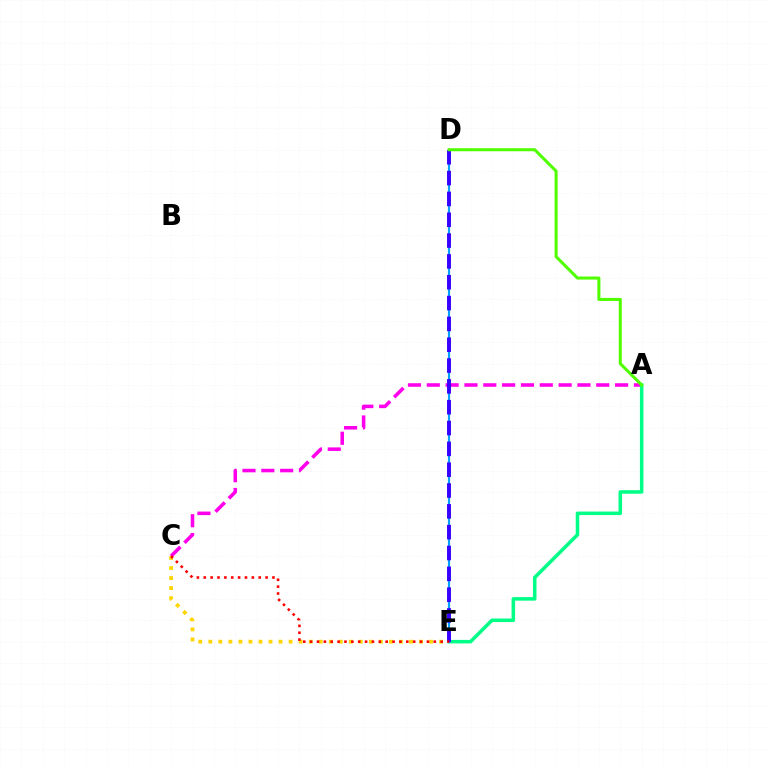{('A', 'C'): [{'color': '#ff00ed', 'line_style': 'dashed', 'thickness': 2.56}], ('A', 'E'): [{'color': '#00ff86', 'line_style': 'solid', 'thickness': 2.55}], ('C', 'E'): [{'color': '#ffd500', 'line_style': 'dotted', 'thickness': 2.73}, {'color': '#ff0000', 'line_style': 'dotted', 'thickness': 1.87}], ('D', 'E'): [{'color': '#009eff', 'line_style': 'solid', 'thickness': 1.56}, {'color': '#3700ff', 'line_style': 'dashed', 'thickness': 2.83}], ('A', 'D'): [{'color': '#4fff00', 'line_style': 'solid', 'thickness': 2.19}]}